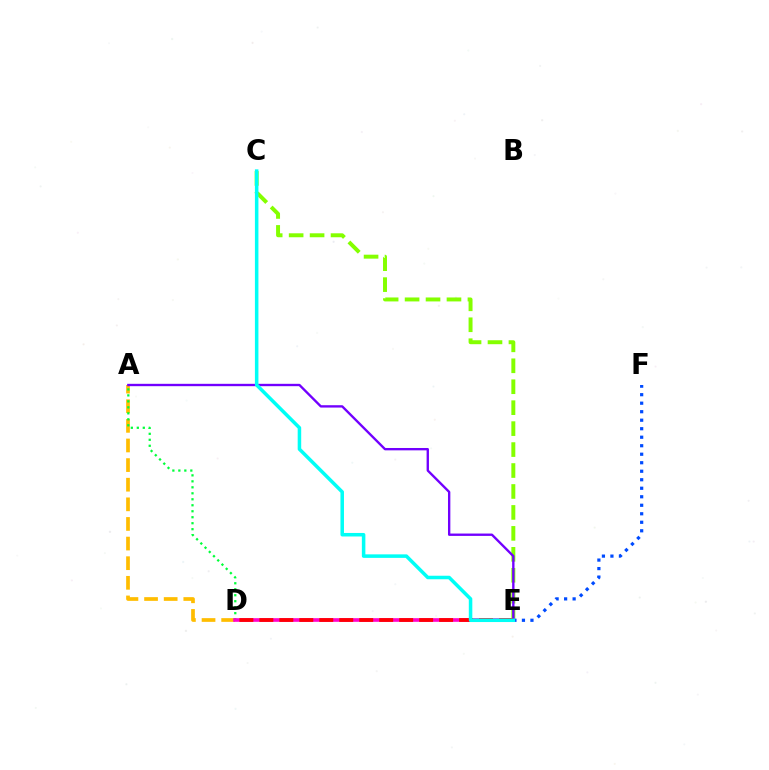{('A', 'D'): [{'color': '#ffbd00', 'line_style': 'dashed', 'thickness': 2.67}, {'color': '#00ff39', 'line_style': 'dotted', 'thickness': 1.63}], ('C', 'E'): [{'color': '#84ff00', 'line_style': 'dashed', 'thickness': 2.85}, {'color': '#00fff6', 'line_style': 'solid', 'thickness': 2.53}], ('E', 'F'): [{'color': '#004bff', 'line_style': 'dotted', 'thickness': 2.31}], ('D', 'E'): [{'color': '#ff00cf', 'line_style': 'solid', 'thickness': 2.62}, {'color': '#ff0000', 'line_style': 'dashed', 'thickness': 2.71}], ('A', 'E'): [{'color': '#7200ff', 'line_style': 'solid', 'thickness': 1.7}]}